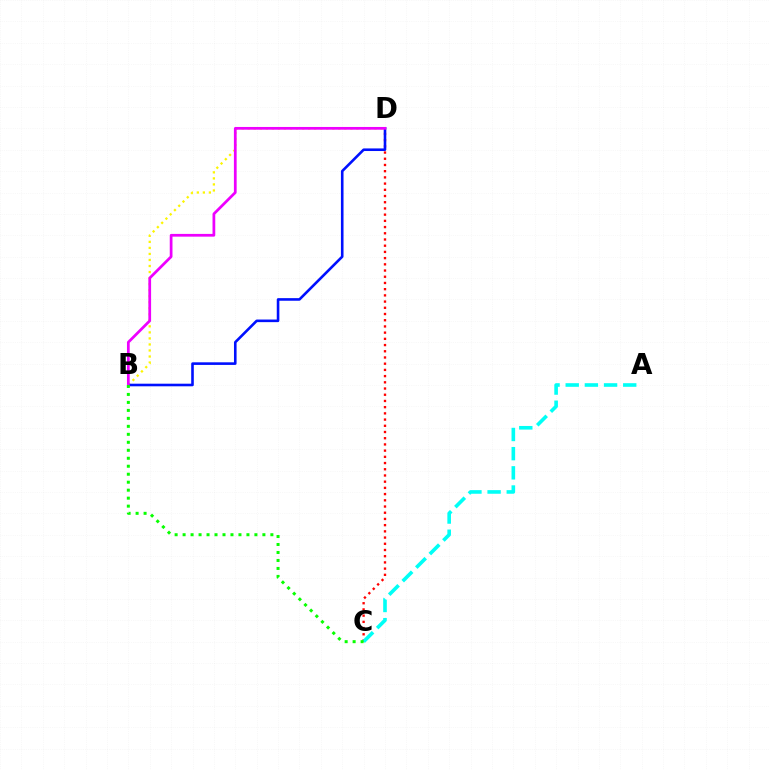{('C', 'D'): [{'color': '#ff0000', 'line_style': 'dotted', 'thickness': 1.69}], ('B', 'D'): [{'color': '#fcf500', 'line_style': 'dotted', 'thickness': 1.64}, {'color': '#0010ff', 'line_style': 'solid', 'thickness': 1.87}, {'color': '#ee00ff', 'line_style': 'solid', 'thickness': 1.97}], ('A', 'C'): [{'color': '#00fff6', 'line_style': 'dashed', 'thickness': 2.6}], ('B', 'C'): [{'color': '#08ff00', 'line_style': 'dotted', 'thickness': 2.17}]}